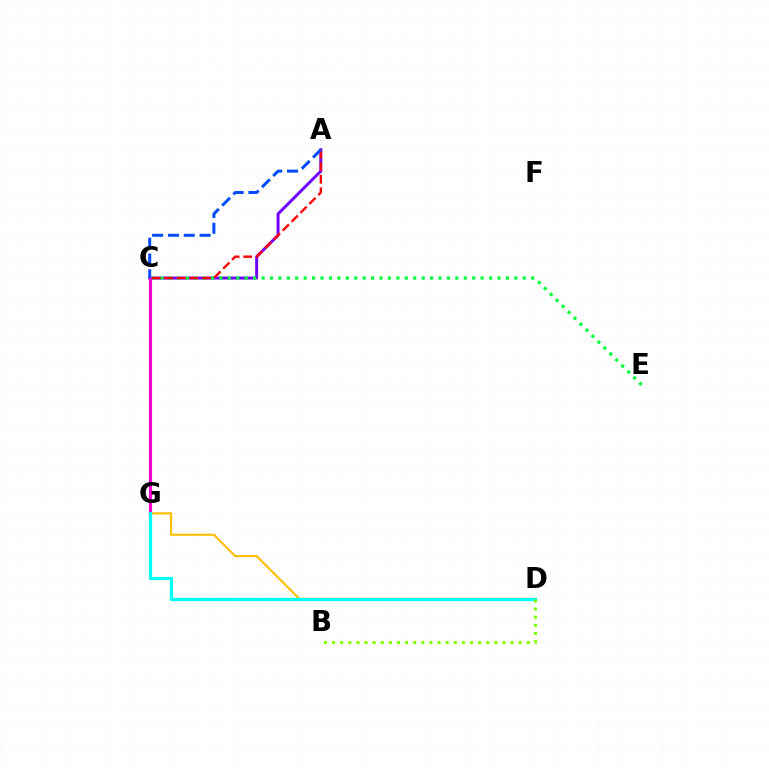{('D', 'G'): [{'color': '#ffbd00', 'line_style': 'solid', 'thickness': 1.51}, {'color': '#00fff6', 'line_style': 'solid', 'thickness': 2.35}], ('A', 'C'): [{'color': '#7200ff', 'line_style': 'solid', 'thickness': 2.14}, {'color': '#ff0000', 'line_style': 'dashed', 'thickness': 1.71}, {'color': '#004bff', 'line_style': 'dashed', 'thickness': 2.15}], ('C', 'E'): [{'color': '#00ff39', 'line_style': 'dotted', 'thickness': 2.29}], ('C', 'G'): [{'color': '#ff00cf', 'line_style': 'solid', 'thickness': 2.27}], ('B', 'D'): [{'color': '#84ff00', 'line_style': 'dotted', 'thickness': 2.2}]}